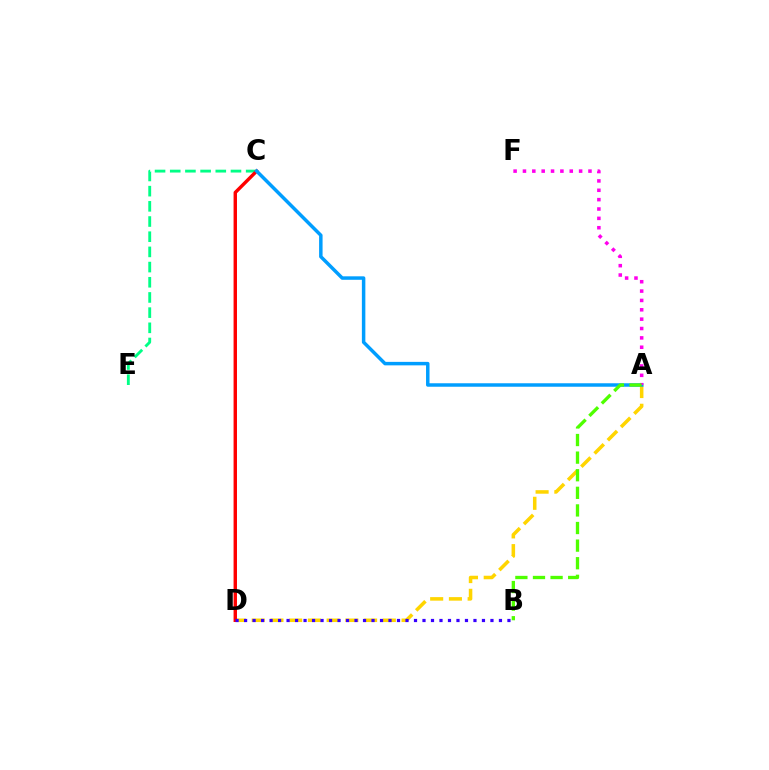{('A', 'D'): [{'color': '#ffd500', 'line_style': 'dashed', 'thickness': 2.54}], ('C', 'E'): [{'color': '#00ff86', 'line_style': 'dashed', 'thickness': 2.06}], ('C', 'D'): [{'color': '#ff0000', 'line_style': 'solid', 'thickness': 2.46}], ('B', 'D'): [{'color': '#3700ff', 'line_style': 'dotted', 'thickness': 2.31}], ('A', 'C'): [{'color': '#009eff', 'line_style': 'solid', 'thickness': 2.5}], ('A', 'F'): [{'color': '#ff00ed', 'line_style': 'dotted', 'thickness': 2.54}], ('A', 'B'): [{'color': '#4fff00', 'line_style': 'dashed', 'thickness': 2.39}]}